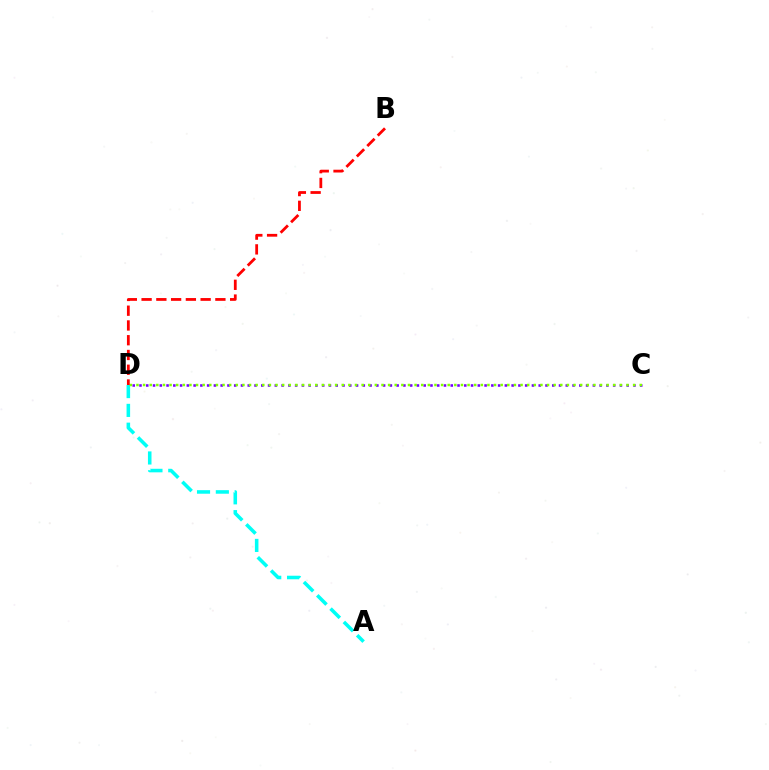{('A', 'D'): [{'color': '#00fff6', 'line_style': 'dashed', 'thickness': 2.56}], ('C', 'D'): [{'color': '#7200ff', 'line_style': 'dotted', 'thickness': 1.84}, {'color': '#84ff00', 'line_style': 'dotted', 'thickness': 1.8}], ('B', 'D'): [{'color': '#ff0000', 'line_style': 'dashed', 'thickness': 2.01}]}